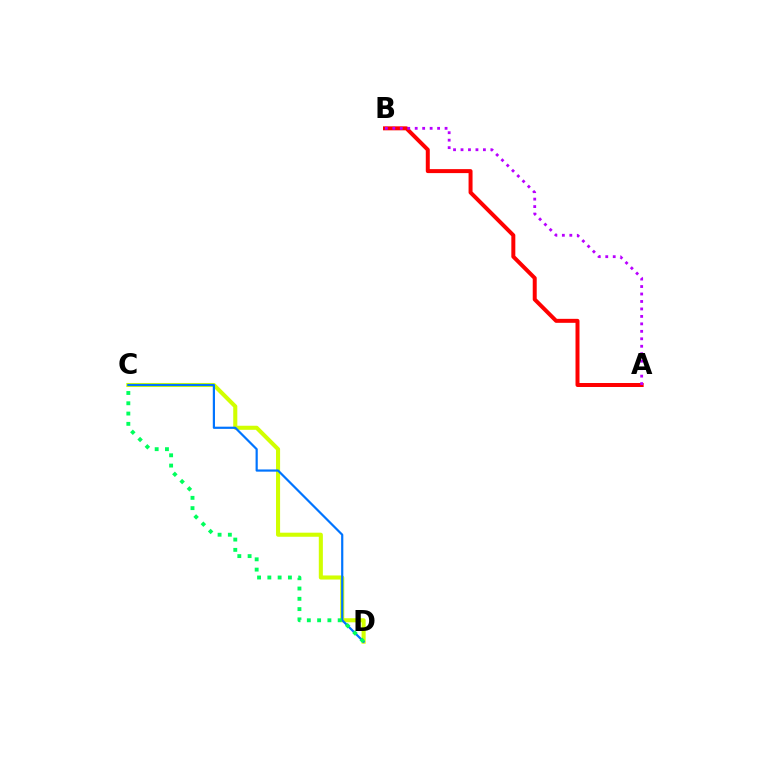{('A', 'B'): [{'color': '#ff0000', 'line_style': 'solid', 'thickness': 2.87}, {'color': '#b900ff', 'line_style': 'dotted', 'thickness': 2.03}], ('C', 'D'): [{'color': '#d1ff00', 'line_style': 'solid', 'thickness': 2.94}, {'color': '#0074ff', 'line_style': 'solid', 'thickness': 1.58}, {'color': '#00ff5c', 'line_style': 'dotted', 'thickness': 2.79}]}